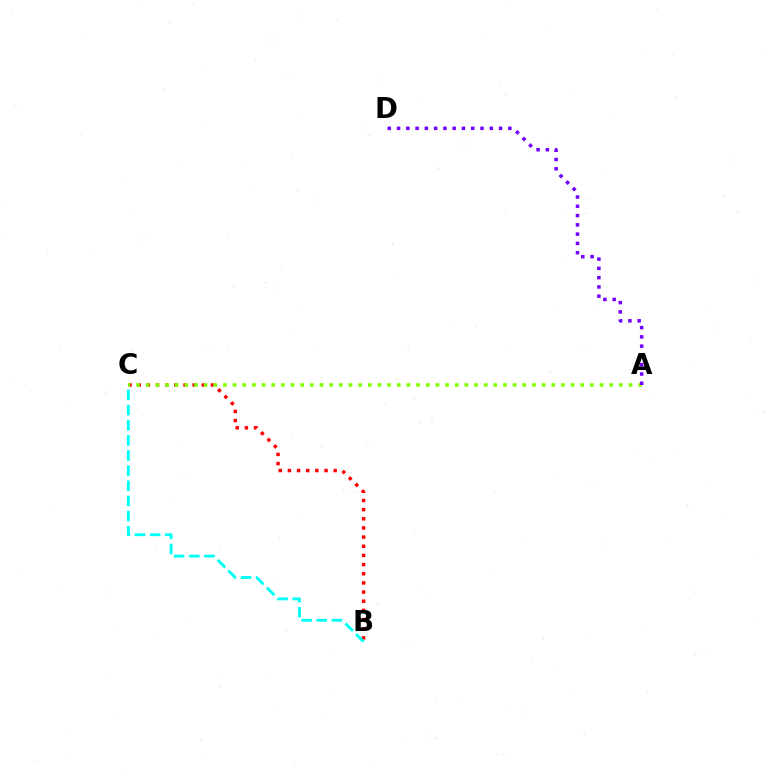{('B', 'C'): [{'color': '#ff0000', 'line_style': 'dotted', 'thickness': 2.49}, {'color': '#00fff6', 'line_style': 'dashed', 'thickness': 2.06}], ('A', 'C'): [{'color': '#84ff00', 'line_style': 'dotted', 'thickness': 2.62}], ('A', 'D'): [{'color': '#7200ff', 'line_style': 'dotted', 'thickness': 2.52}]}